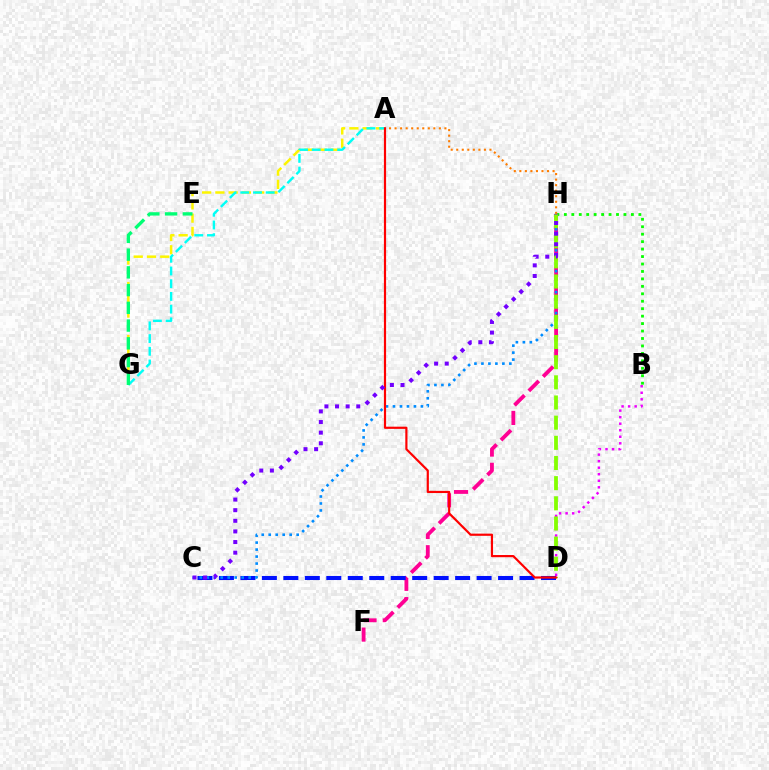{('B', 'D'): [{'color': '#ee00ff', 'line_style': 'dotted', 'thickness': 1.78}], ('F', 'H'): [{'color': '#ff0094', 'line_style': 'dashed', 'thickness': 2.75}], ('A', 'G'): [{'color': '#fcf500', 'line_style': 'dashed', 'thickness': 1.8}, {'color': '#00fff6', 'line_style': 'dashed', 'thickness': 1.73}], ('C', 'D'): [{'color': '#0010ff', 'line_style': 'dashed', 'thickness': 2.92}], ('B', 'H'): [{'color': '#08ff00', 'line_style': 'dotted', 'thickness': 2.02}], ('A', 'H'): [{'color': '#ff7c00', 'line_style': 'dotted', 'thickness': 1.5}], ('C', 'H'): [{'color': '#008cff', 'line_style': 'dotted', 'thickness': 1.9}, {'color': '#7200ff', 'line_style': 'dotted', 'thickness': 2.88}], ('D', 'H'): [{'color': '#84ff00', 'line_style': 'dashed', 'thickness': 2.74}], ('E', 'G'): [{'color': '#00ff74', 'line_style': 'dashed', 'thickness': 2.41}], ('A', 'D'): [{'color': '#ff0000', 'line_style': 'solid', 'thickness': 1.57}]}